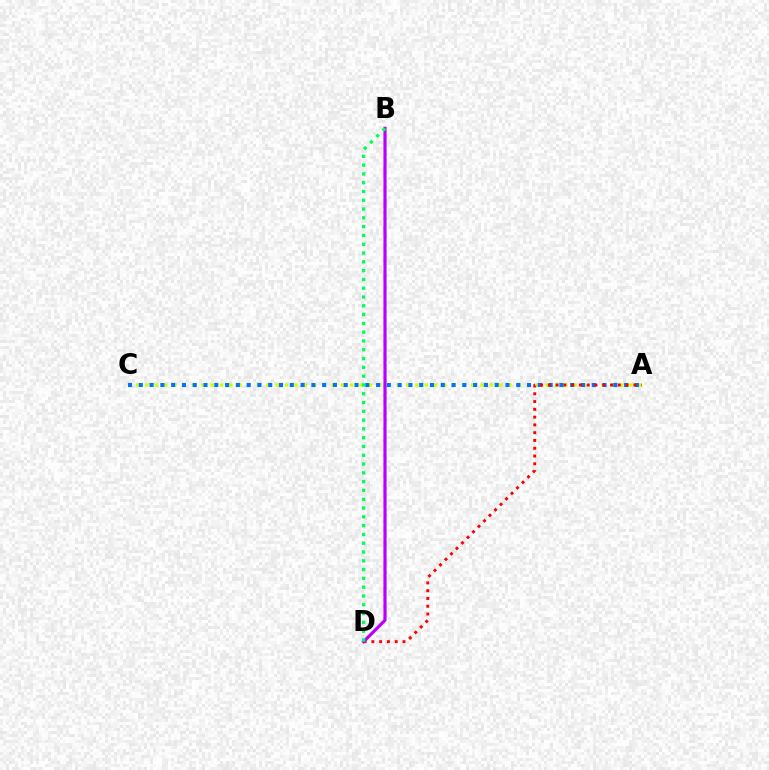{('A', 'C'): [{'color': '#d1ff00', 'line_style': 'dotted', 'thickness': 2.53}, {'color': '#0074ff', 'line_style': 'dotted', 'thickness': 2.93}], ('A', 'D'): [{'color': '#ff0000', 'line_style': 'dotted', 'thickness': 2.11}], ('B', 'D'): [{'color': '#b900ff', 'line_style': 'solid', 'thickness': 2.28}, {'color': '#00ff5c', 'line_style': 'dotted', 'thickness': 2.39}]}